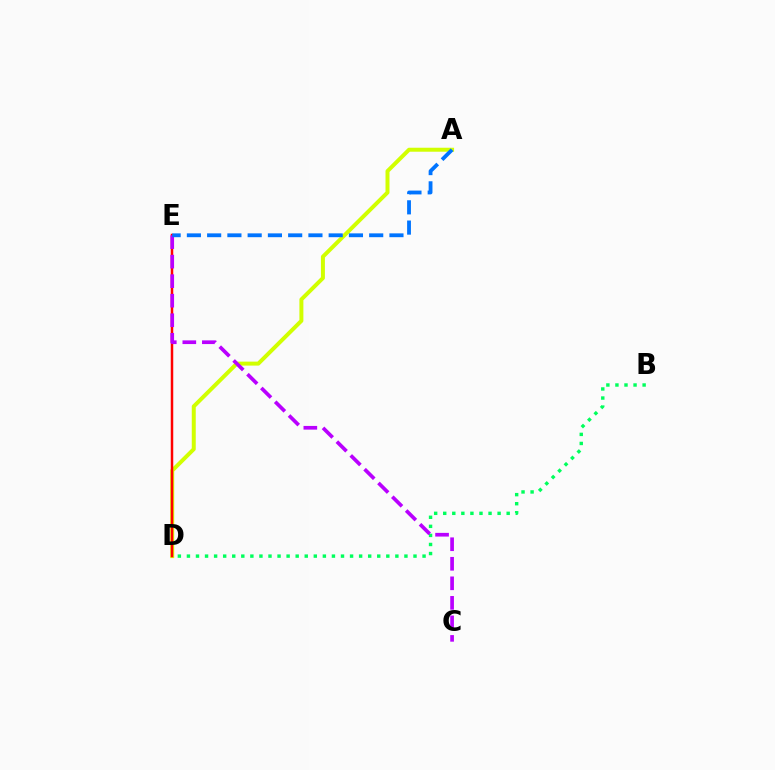{('A', 'D'): [{'color': '#d1ff00', 'line_style': 'solid', 'thickness': 2.87}], ('B', 'D'): [{'color': '#00ff5c', 'line_style': 'dotted', 'thickness': 2.46}], ('D', 'E'): [{'color': '#ff0000', 'line_style': 'solid', 'thickness': 1.8}], ('C', 'E'): [{'color': '#b900ff', 'line_style': 'dashed', 'thickness': 2.65}], ('A', 'E'): [{'color': '#0074ff', 'line_style': 'dashed', 'thickness': 2.75}]}